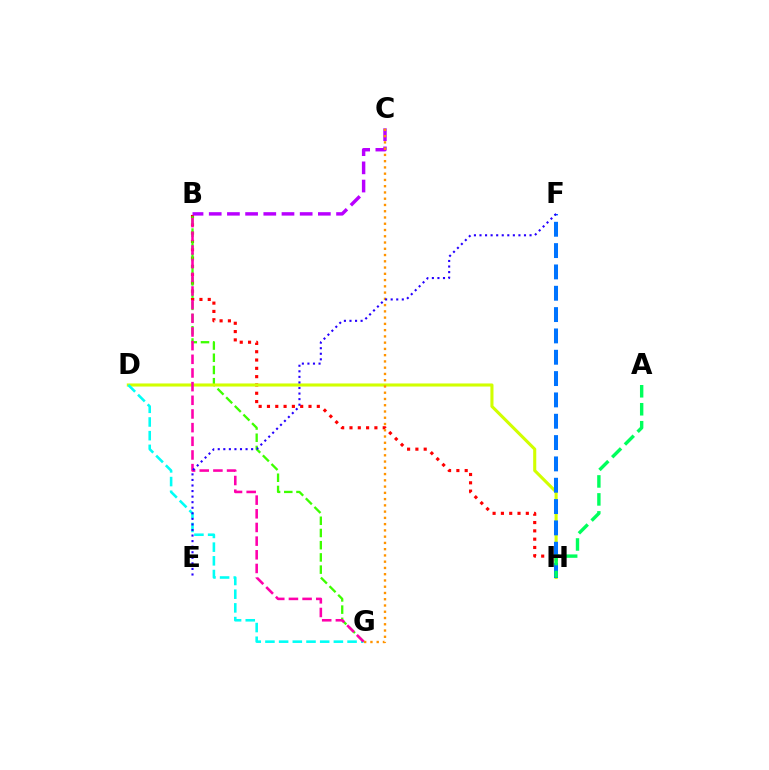{('B', 'H'): [{'color': '#ff0000', 'line_style': 'dotted', 'thickness': 2.26}], ('B', 'G'): [{'color': '#3dff00', 'line_style': 'dashed', 'thickness': 1.66}, {'color': '#ff00ac', 'line_style': 'dashed', 'thickness': 1.86}], ('D', 'H'): [{'color': '#d1ff00', 'line_style': 'solid', 'thickness': 2.22}], ('D', 'G'): [{'color': '#00fff6', 'line_style': 'dashed', 'thickness': 1.86}], ('F', 'H'): [{'color': '#0074ff', 'line_style': 'dashed', 'thickness': 2.9}], ('B', 'C'): [{'color': '#b900ff', 'line_style': 'dashed', 'thickness': 2.47}], ('C', 'G'): [{'color': '#ff9400', 'line_style': 'dotted', 'thickness': 1.7}], ('E', 'F'): [{'color': '#2500ff', 'line_style': 'dotted', 'thickness': 1.51}], ('A', 'H'): [{'color': '#00ff5c', 'line_style': 'dashed', 'thickness': 2.44}]}